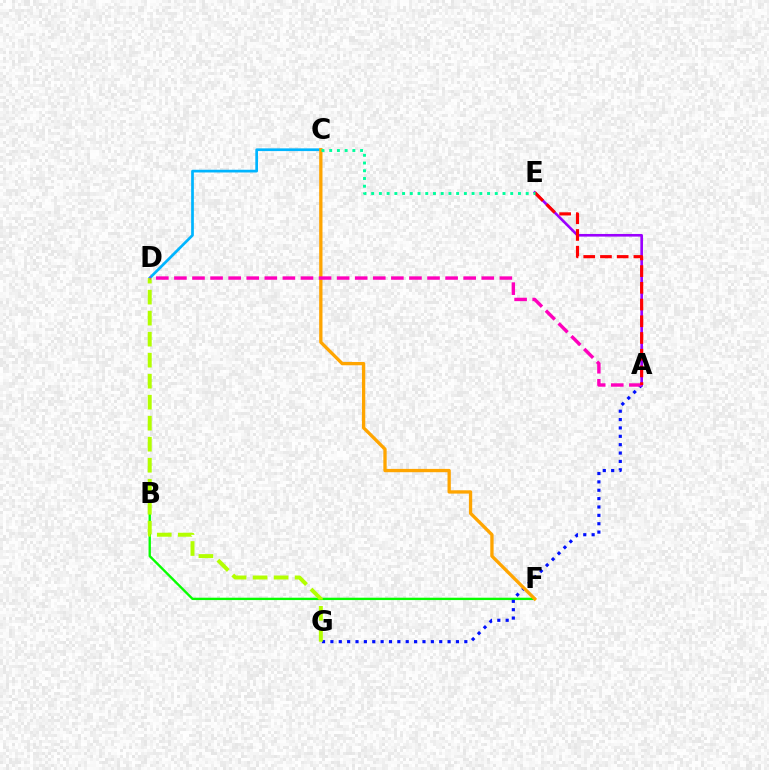{('C', 'D'): [{'color': '#00b5ff', 'line_style': 'solid', 'thickness': 1.96}], ('B', 'F'): [{'color': '#08ff00', 'line_style': 'solid', 'thickness': 1.7}], ('A', 'G'): [{'color': '#0010ff', 'line_style': 'dotted', 'thickness': 2.27}], ('C', 'F'): [{'color': '#ffa500', 'line_style': 'solid', 'thickness': 2.38}], ('D', 'G'): [{'color': '#b3ff00', 'line_style': 'dashed', 'thickness': 2.85}], ('A', 'E'): [{'color': '#9b00ff', 'line_style': 'solid', 'thickness': 1.89}, {'color': '#ff0000', 'line_style': 'dashed', 'thickness': 2.27}], ('A', 'D'): [{'color': '#ff00bd', 'line_style': 'dashed', 'thickness': 2.46}], ('C', 'E'): [{'color': '#00ff9d', 'line_style': 'dotted', 'thickness': 2.1}]}